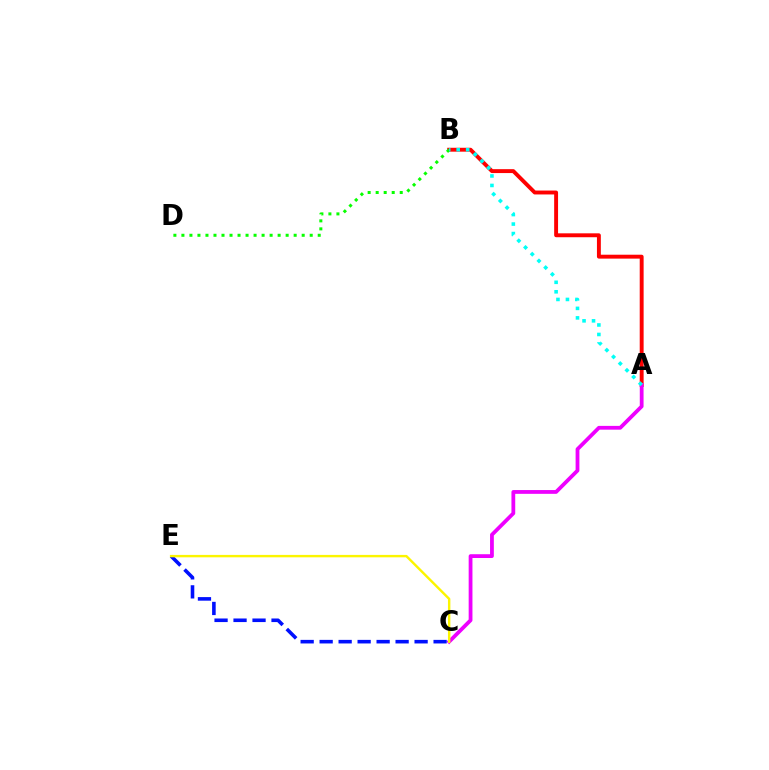{('A', 'B'): [{'color': '#ff0000', 'line_style': 'solid', 'thickness': 2.81}, {'color': '#00fff6', 'line_style': 'dotted', 'thickness': 2.58}], ('A', 'C'): [{'color': '#ee00ff', 'line_style': 'solid', 'thickness': 2.73}], ('C', 'E'): [{'color': '#0010ff', 'line_style': 'dashed', 'thickness': 2.58}, {'color': '#fcf500', 'line_style': 'solid', 'thickness': 1.74}], ('B', 'D'): [{'color': '#08ff00', 'line_style': 'dotted', 'thickness': 2.18}]}